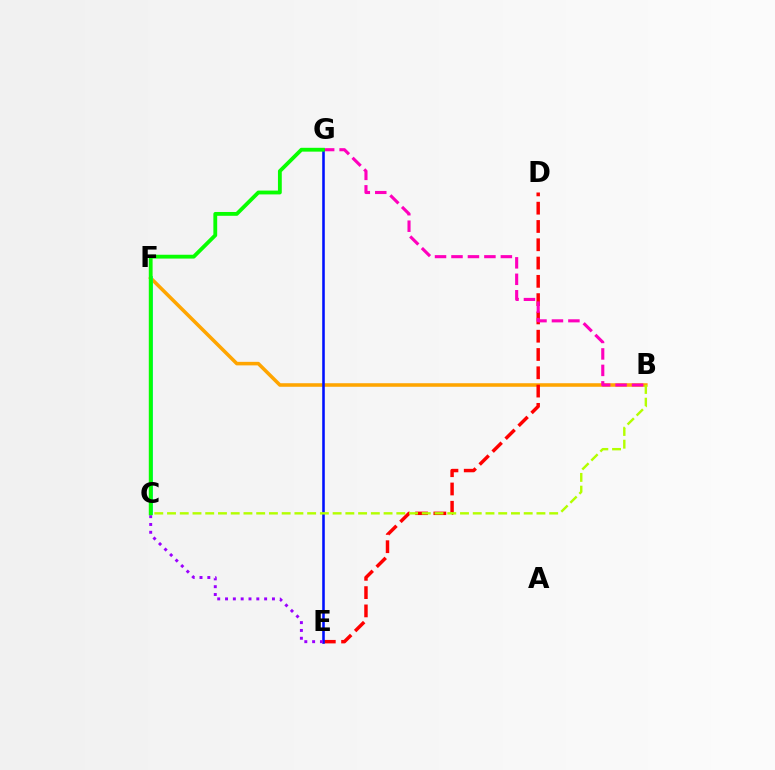{('B', 'F'): [{'color': '#ffa500', 'line_style': 'solid', 'thickness': 2.55}], ('C', 'F'): [{'color': '#00ff9d', 'line_style': 'solid', 'thickness': 2.8}, {'color': '#00b5ff', 'line_style': 'solid', 'thickness': 1.63}], ('D', 'E'): [{'color': '#ff0000', 'line_style': 'dashed', 'thickness': 2.48}], ('B', 'G'): [{'color': '#ff00bd', 'line_style': 'dashed', 'thickness': 2.24}], ('E', 'G'): [{'color': '#0010ff', 'line_style': 'solid', 'thickness': 1.85}], ('C', 'E'): [{'color': '#9b00ff', 'line_style': 'dotted', 'thickness': 2.12}], ('B', 'C'): [{'color': '#b3ff00', 'line_style': 'dashed', 'thickness': 1.73}], ('C', 'G'): [{'color': '#08ff00', 'line_style': 'solid', 'thickness': 2.75}]}